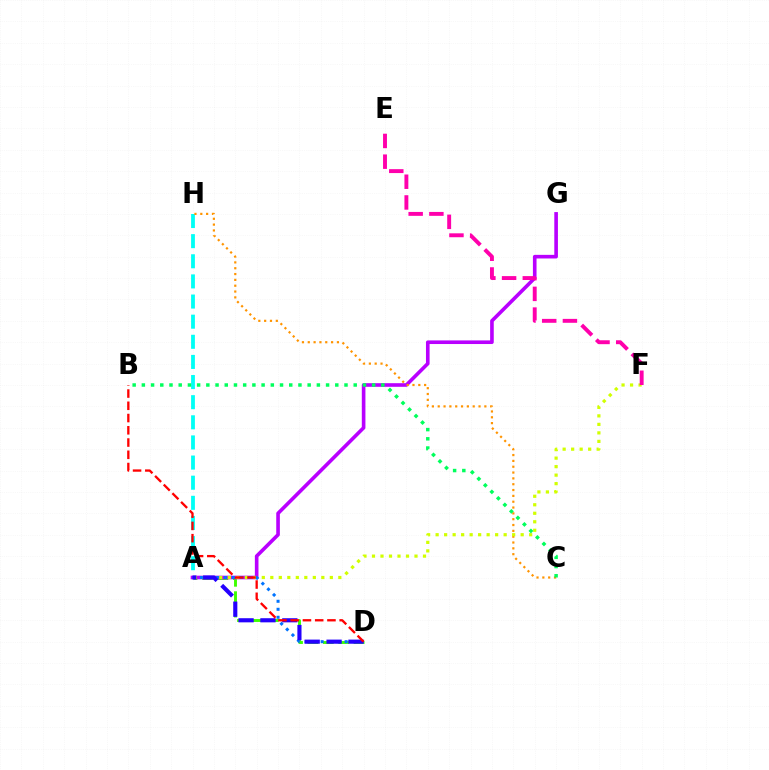{('A', 'H'): [{'color': '#00fff6', 'line_style': 'dashed', 'thickness': 2.73}], ('A', 'D'): [{'color': '#3dff00', 'line_style': 'dashed', 'thickness': 2.09}, {'color': '#0074ff', 'line_style': 'dotted', 'thickness': 2.17}, {'color': '#2500ff', 'line_style': 'dashed', 'thickness': 2.97}], ('A', 'G'): [{'color': '#b900ff', 'line_style': 'solid', 'thickness': 2.61}], ('C', 'H'): [{'color': '#ff9400', 'line_style': 'dotted', 'thickness': 1.58}], ('A', 'F'): [{'color': '#d1ff00', 'line_style': 'dotted', 'thickness': 2.31}], ('E', 'F'): [{'color': '#ff00ac', 'line_style': 'dashed', 'thickness': 2.82}], ('B', 'D'): [{'color': '#ff0000', 'line_style': 'dashed', 'thickness': 1.66}], ('B', 'C'): [{'color': '#00ff5c', 'line_style': 'dotted', 'thickness': 2.5}]}